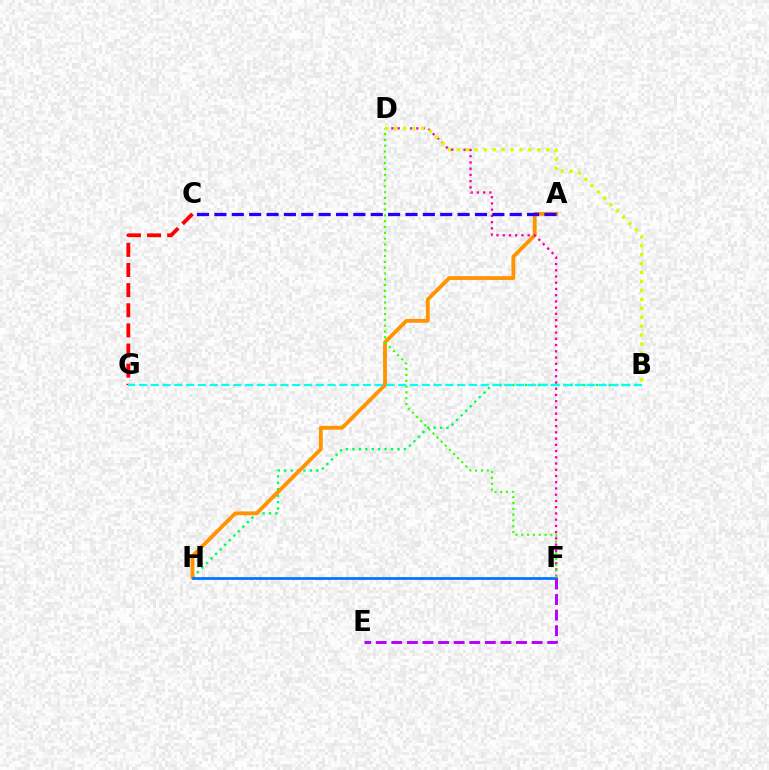{('B', 'H'): [{'color': '#00ff5c', 'line_style': 'dotted', 'thickness': 1.75}], ('A', 'H'): [{'color': '#ff9400', 'line_style': 'solid', 'thickness': 2.75}], ('D', 'F'): [{'color': '#ff00ac', 'line_style': 'dotted', 'thickness': 1.69}, {'color': '#3dff00', 'line_style': 'dotted', 'thickness': 1.58}], ('C', 'G'): [{'color': '#ff0000', 'line_style': 'dashed', 'thickness': 2.74}], ('A', 'C'): [{'color': '#2500ff', 'line_style': 'dashed', 'thickness': 2.36}], ('F', 'H'): [{'color': '#0074ff', 'line_style': 'solid', 'thickness': 1.97}], ('E', 'F'): [{'color': '#b900ff', 'line_style': 'dashed', 'thickness': 2.12}], ('B', 'D'): [{'color': '#d1ff00', 'line_style': 'dotted', 'thickness': 2.43}], ('B', 'G'): [{'color': '#00fff6', 'line_style': 'dashed', 'thickness': 1.6}]}